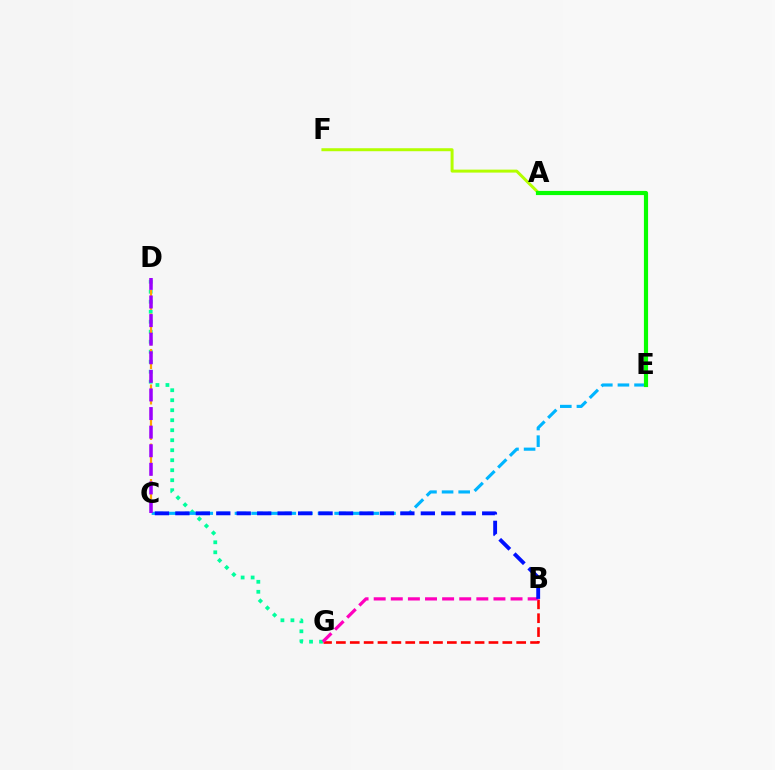{('D', 'G'): [{'color': '#00ff9d', 'line_style': 'dotted', 'thickness': 2.72}], ('C', 'E'): [{'color': '#00b5ff', 'line_style': 'dashed', 'thickness': 2.26}], ('A', 'F'): [{'color': '#b3ff00', 'line_style': 'solid', 'thickness': 2.15}], ('B', 'G'): [{'color': '#ff0000', 'line_style': 'dashed', 'thickness': 1.88}, {'color': '#ff00bd', 'line_style': 'dashed', 'thickness': 2.32}], ('C', 'D'): [{'color': '#ffa500', 'line_style': 'dashed', 'thickness': 1.61}, {'color': '#9b00ff', 'line_style': 'dashed', 'thickness': 2.53}], ('A', 'E'): [{'color': '#08ff00', 'line_style': 'solid', 'thickness': 3.0}], ('B', 'C'): [{'color': '#0010ff', 'line_style': 'dashed', 'thickness': 2.78}]}